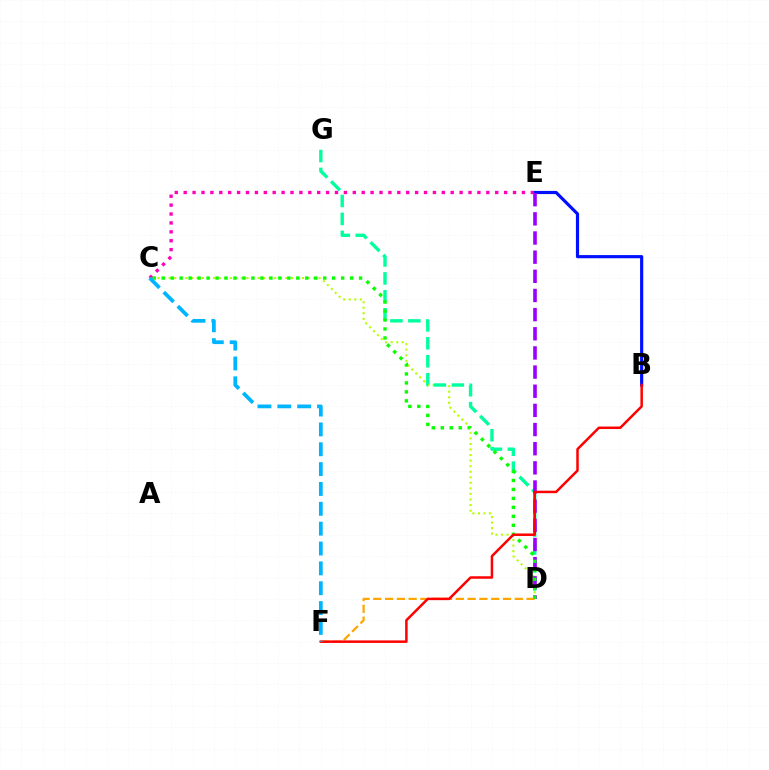{('C', 'D'): [{'color': '#b3ff00', 'line_style': 'dotted', 'thickness': 1.51}, {'color': '#08ff00', 'line_style': 'dotted', 'thickness': 2.44}], ('B', 'E'): [{'color': '#0010ff', 'line_style': 'solid', 'thickness': 2.28}], ('D', 'G'): [{'color': '#00ff9d', 'line_style': 'dashed', 'thickness': 2.44}], ('C', 'E'): [{'color': '#ff00bd', 'line_style': 'dotted', 'thickness': 2.42}], ('D', 'E'): [{'color': '#9b00ff', 'line_style': 'dashed', 'thickness': 2.6}], ('D', 'F'): [{'color': '#ffa500', 'line_style': 'dashed', 'thickness': 1.6}], ('B', 'F'): [{'color': '#ff0000', 'line_style': 'solid', 'thickness': 1.8}], ('C', 'F'): [{'color': '#00b5ff', 'line_style': 'dashed', 'thickness': 2.7}]}